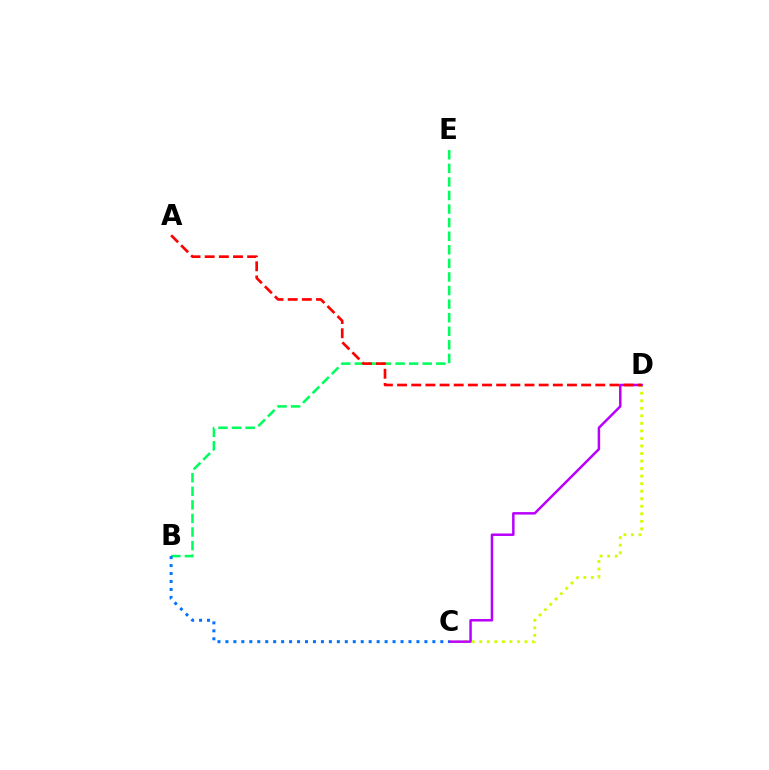{('B', 'E'): [{'color': '#00ff5c', 'line_style': 'dashed', 'thickness': 1.84}], ('C', 'D'): [{'color': '#d1ff00', 'line_style': 'dotted', 'thickness': 2.05}, {'color': '#b900ff', 'line_style': 'solid', 'thickness': 1.79}], ('A', 'D'): [{'color': '#ff0000', 'line_style': 'dashed', 'thickness': 1.92}], ('B', 'C'): [{'color': '#0074ff', 'line_style': 'dotted', 'thickness': 2.16}]}